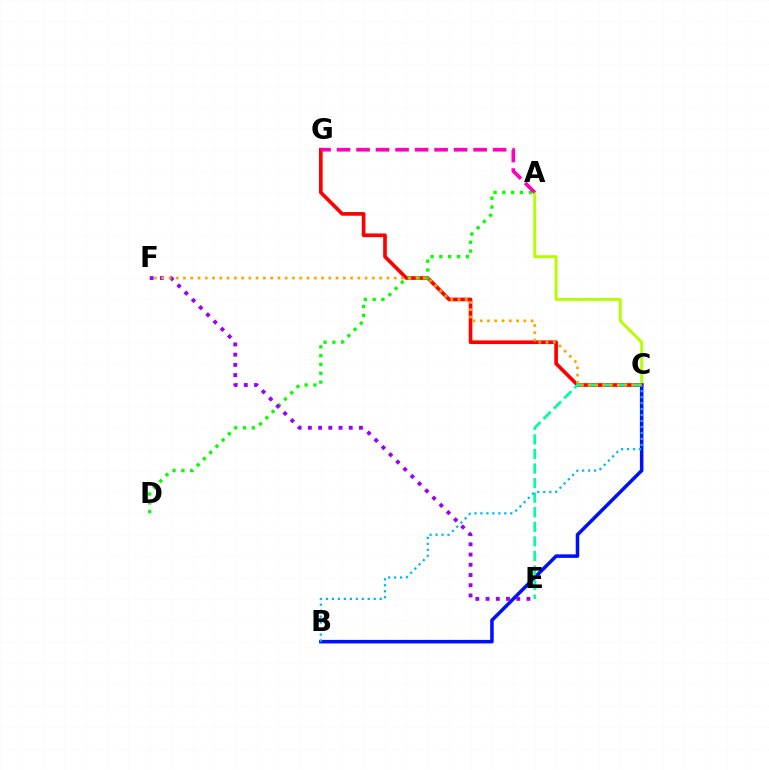{('C', 'G'): [{'color': '#ff0000', 'line_style': 'solid', 'thickness': 2.64}], ('A', 'C'): [{'color': '#b3ff00', 'line_style': 'solid', 'thickness': 2.1}], ('B', 'C'): [{'color': '#0010ff', 'line_style': 'solid', 'thickness': 2.54}, {'color': '#00b5ff', 'line_style': 'dotted', 'thickness': 1.62}], ('C', 'E'): [{'color': '#00ff9d', 'line_style': 'dashed', 'thickness': 1.98}], ('A', 'D'): [{'color': '#08ff00', 'line_style': 'dotted', 'thickness': 2.4}], ('E', 'F'): [{'color': '#9b00ff', 'line_style': 'dotted', 'thickness': 2.78}], ('C', 'F'): [{'color': '#ffa500', 'line_style': 'dotted', 'thickness': 1.97}], ('A', 'G'): [{'color': '#ff00bd', 'line_style': 'dashed', 'thickness': 2.65}]}